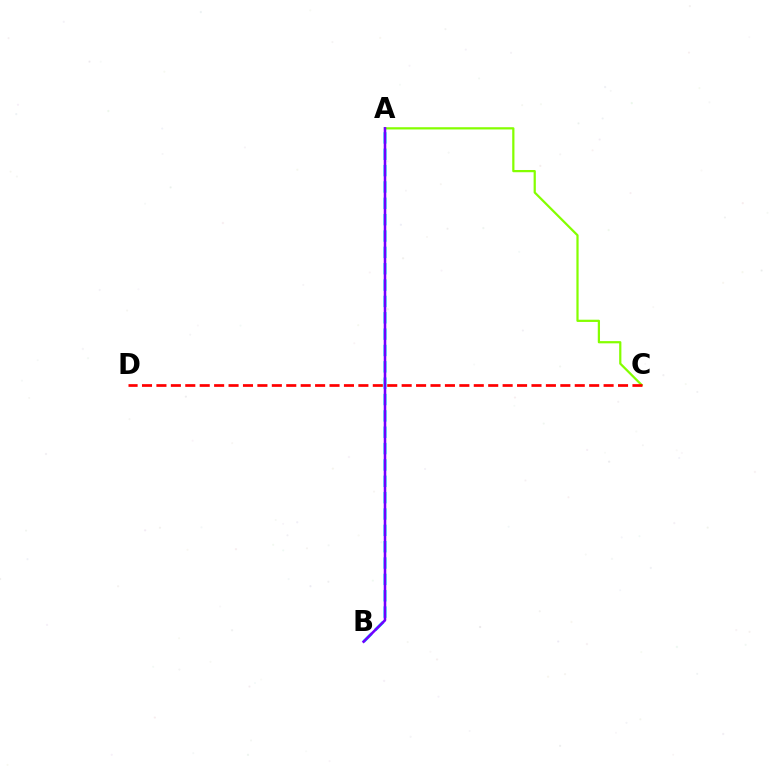{('A', 'C'): [{'color': '#84ff00', 'line_style': 'solid', 'thickness': 1.6}], ('A', 'B'): [{'color': '#00fff6', 'line_style': 'dashed', 'thickness': 2.22}, {'color': '#7200ff', 'line_style': 'solid', 'thickness': 1.85}], ('C', 'D'): [{'color': '#ff0000', 'line_style': 'dashed', 'thickness': 1.96}]}